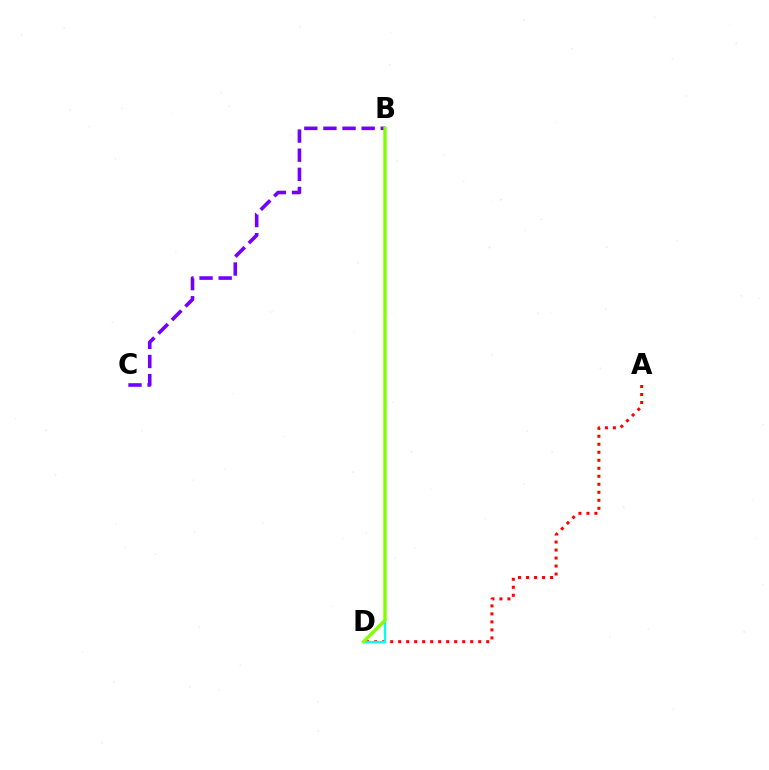{('A', 'D'): [{'color': '#ff0000', 'line_style': 'dotted', 'thickness': 2.17}], ('B', 'D'): [{'color': '#00fff6', 'line_style': 'solid', 'thickness': 1.59}, {'color': '#84ff00', 'line_style': 'solid', 'thickness': 2.42}], ('B', 'C'): [{'color': '#7200ff', 'line_style': 'dashed', 'thickness': 2.6}]}